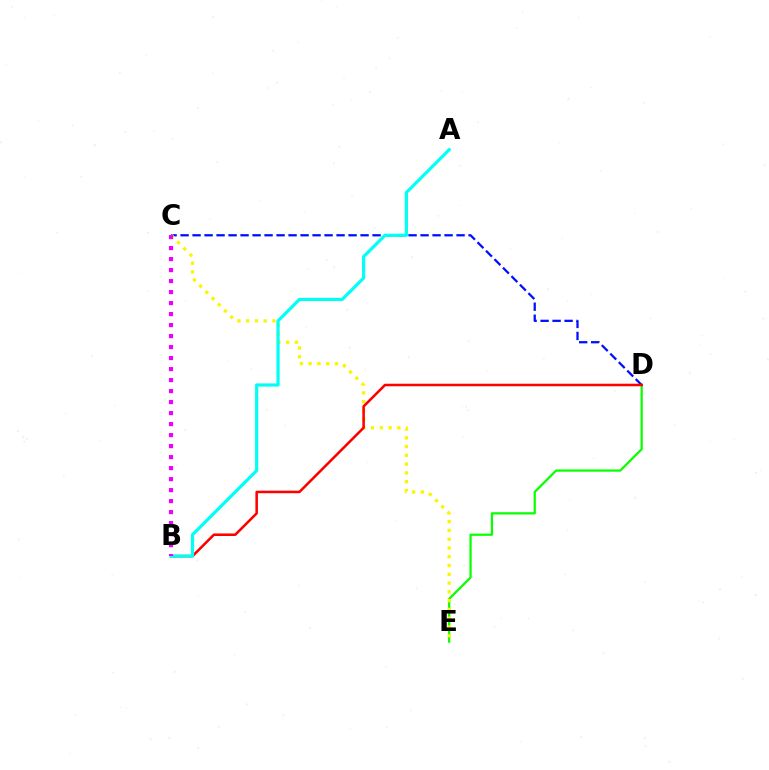{('D', 'E'): [{'color': '#08ff00', 'line_style': 'solid', 'thickness': 1.6}], ('C', 'D'): [{'color': '#0010ff', 'line_style': 'dashed', 'thickness': 1.63}], ('C', 'E'): [{'color': '#fcf500', 'line_style': 'dotted', 'thickness': 2.38}], ('B', 'D'): [{'color': '#ff0000', 'line_style': 'solid', 'thickness': 1.83}], ('A', 'B'): [{'color': '#00fff6', 'line_style': 'solid', 'thickness': 2.3}], ('B', 'C'): [{'color': '#ee00ff', 'line_style': 'dotted', 'thickness': 2.99}]}